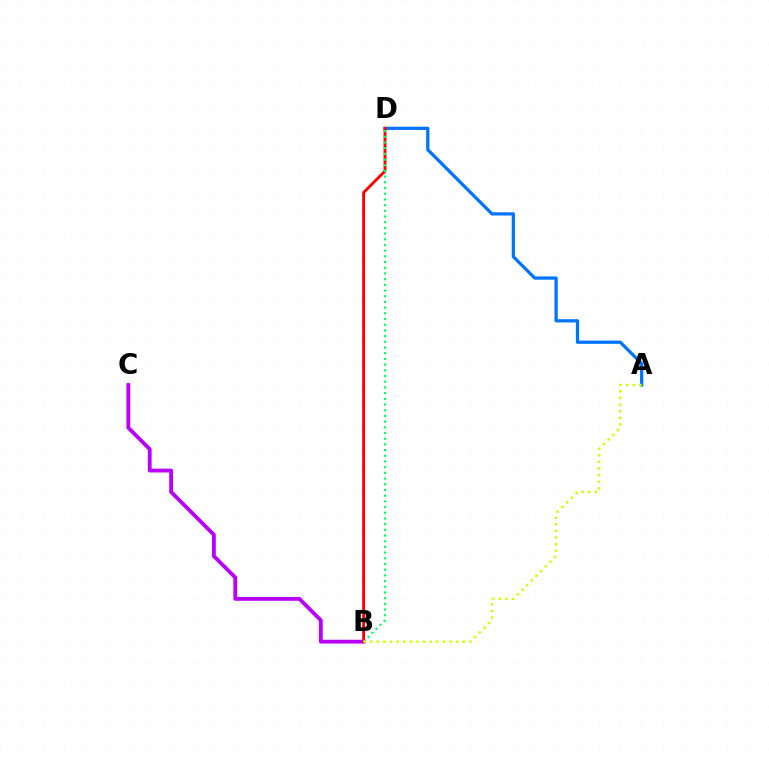{('B', 'C'): [{'color': '#b900ff', 'line_style': 'solid', 'thickness': 2.74}], ('A', 'D'): [{'color': '#0074ff', 'line_style': 'solid', 'thickness': 2.33}], ('B', 'D'): [{'color': '#ff0000', 'line_style': 'solid', 'thickness': 2.06}, {'color': '#00ff5c', 'line_style': 'dotted', 'thickness': 1.55}], ('A', 'B'): [{'color': '#d1ff00', 'line_style': 'dotted', 'thickness': 1.8}]}